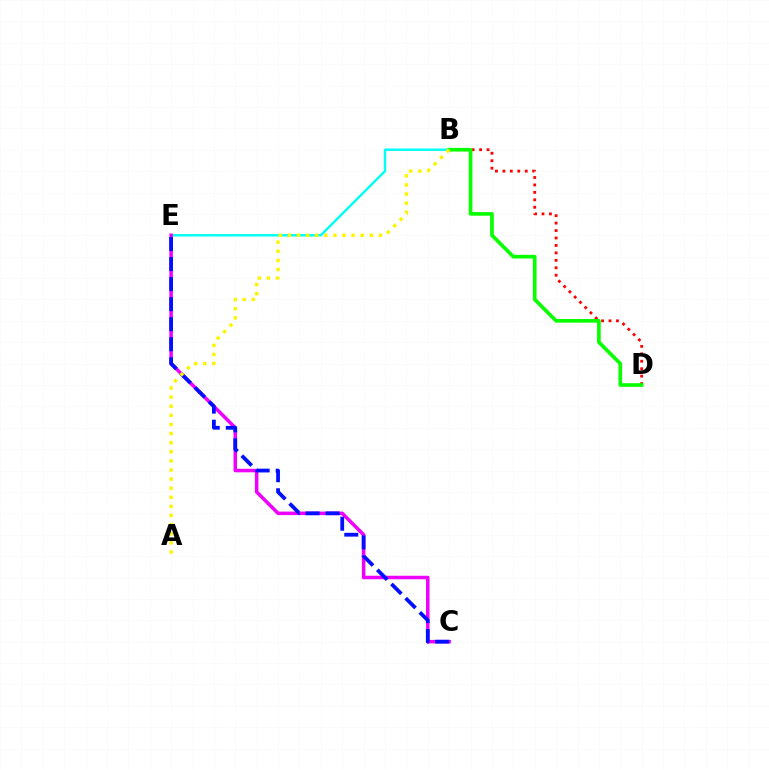{('B', 'E'): [{'color': '#00fff6', 'line_style': 'solid', 'thickness': 1.75}], ('C', 'E'): [{'color': '#ee00ff', 'line_style': 'solid', 'thickness': 2.53}, {'color': '#0010ff', 'line_style': 'dashed', 'thickness': 2.72}], ('B', 'D'): [{'color': '#ff0000', 'line_style': 'dotted', 'thickness': 2.02}, {'color': '#08ff00', 'line_style': 'solid', 'thickness': 2.63}], ('A', 'B'): [{'color': '#fcf500', 'line_style': 'dotted', 'thickness': 2.47}]}